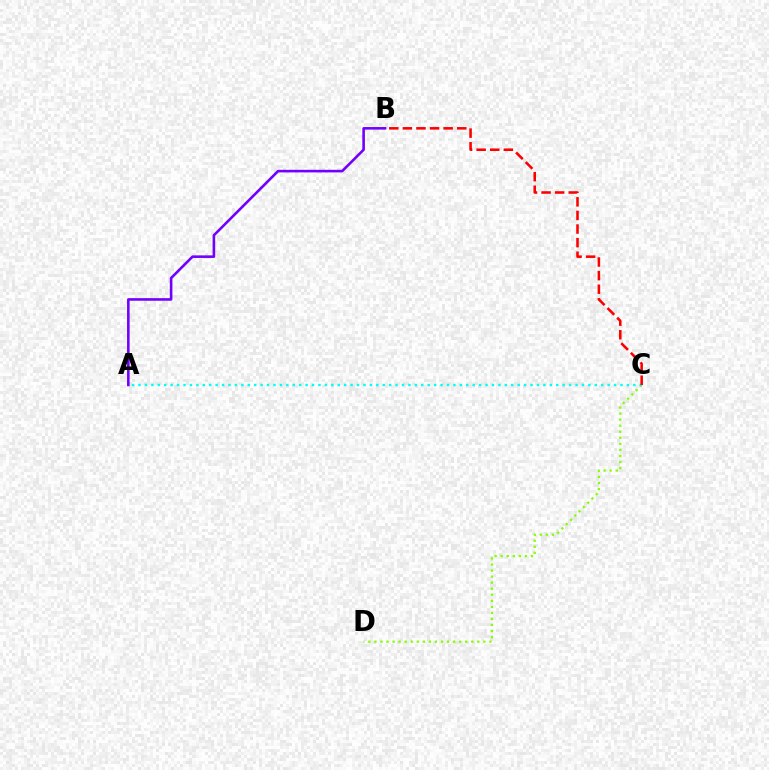{('C', 'D'): [{'color': '#84ff00', 'line_style': 'dotted', 'thickness': 1.64}], ('A', 'C'): [{'color': '#00fff6', 'line_style': 'dotted', 'thickness': 1.75}], ('B', 'C'): [{'color': '#ff0000', 'line_style': 'dashed', 'thickness': 1.85}], ('A', 'B'): [{'color': '#7200ff', 'line_style': 'solid', 'thickness': 1.87}]}